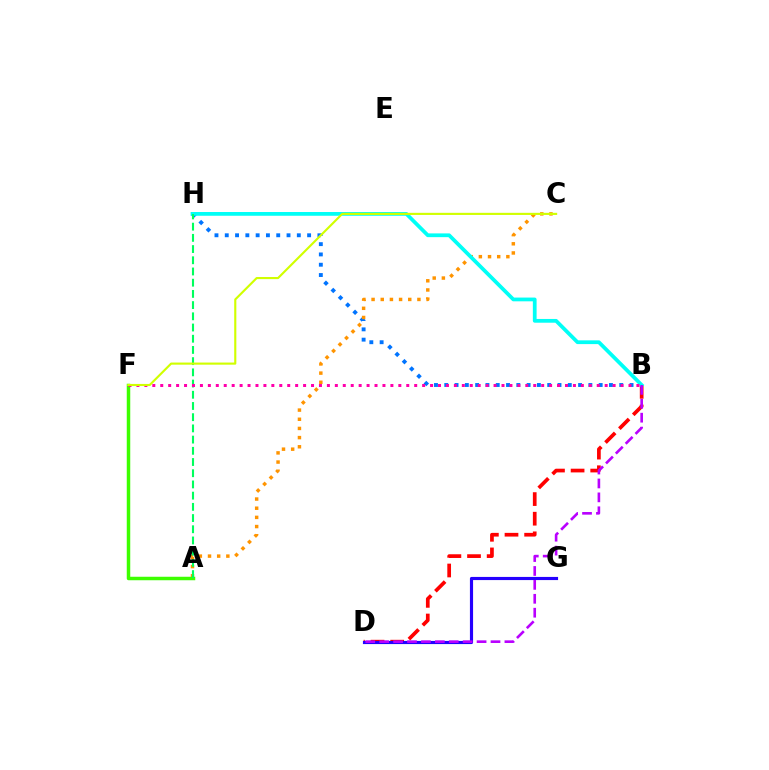{('B', 'D'): [{'color': '#ff0000', 'line_style': 'dashed', 'thickness': 2.67}, {'color': '#b900ff', 'line_style': 'dashed', 'thickness': 1.89}], ('B', 'H'): [{'color': '#0074ff', 'line_style': 'dotted', 'thickness': 2.8}, {'color': '#00fff6', 'line_style': 'solid', 'thickness': 2.7}], ('A', 'C'): [{'color': '#ff9400', 'line_style': 'dotted', 'thickness': 2.49}], ('D', 'G'): [{'color': '#2500ff', 'line_style': 'solid', 'thickness': 2.26}], ('A', 'F'): [{'color': '#3dff00', 'line_style': 'solid', 'thickness': 2.51}], ('A', 'H'): [{'color': '#00ff5c', 'line_style': 'dashed', 'thickness': 1.52}], ('B', 'F'): [{'color': '#ff00ac', 'line_style': 'dotted', 'thickness': 2.16}], ('C', 'F'): [{'color': '#d1ff00', 'line_style': 'solid', 'thickness': 1.54}]}